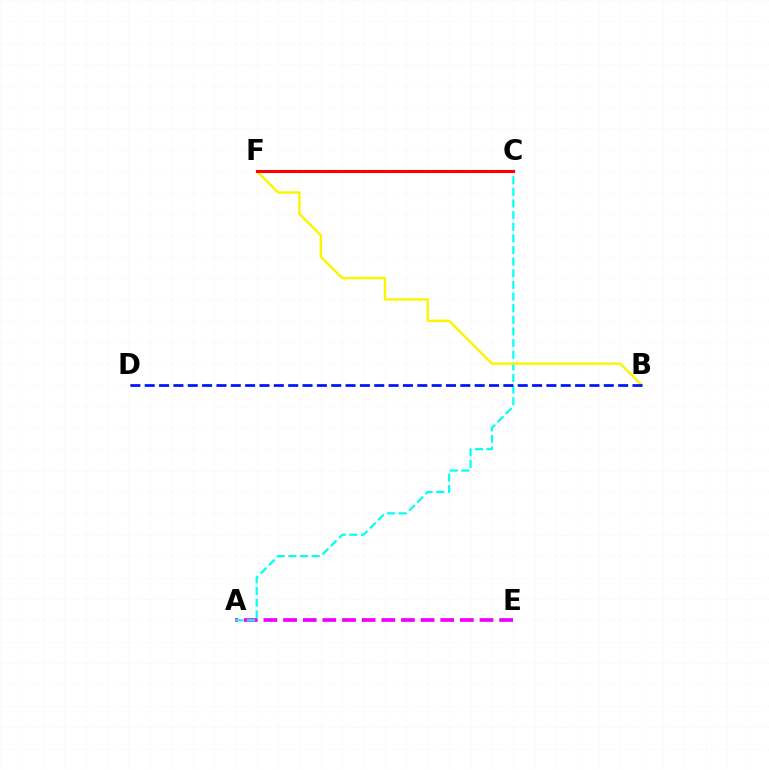{('A', 'E'): [{'color': '#ee00ff', 'line_style': 'dashed', 'thickness': 2.67}], ('A', 'C'): [{'color': '#00fff6', 'line_style': 'dashed', 'thickness': 1.58}], ('B', 'F'): [{'color': '#fcf500', 'line_style': 'solid', 'thickness': 1.75}], ('C', 'F'): [{'color': '#08ff00', 'line_style': 'dotted', 'thickness': 2.14}, {'color': '#ff0000', 'line_style': 'solid', 'thickness': 2.18}], ('B', 'D'): [{'color': '#0010ff', 'line_style': 'dashed', 'thickness': 1.95}]}